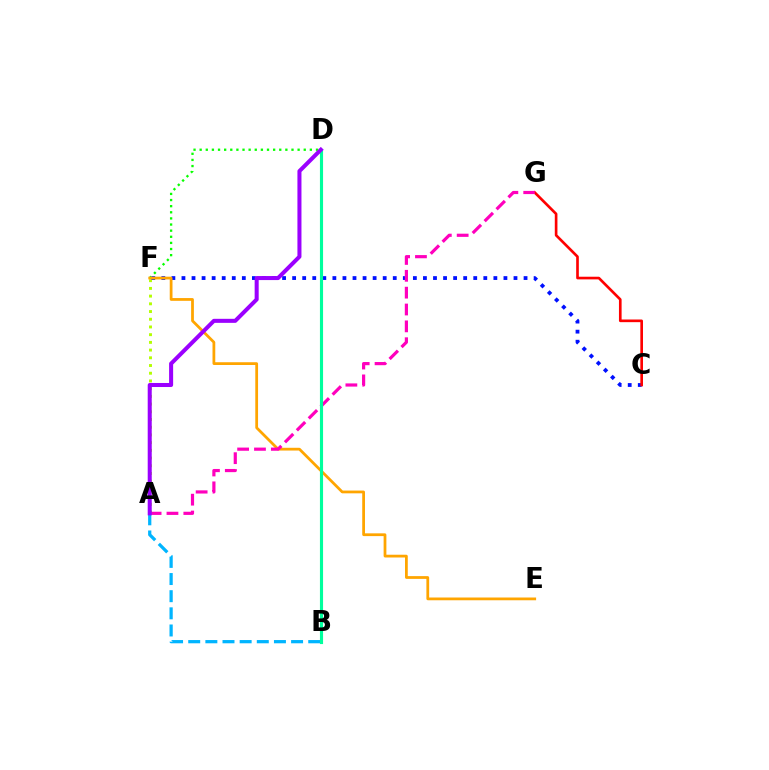{('A', 'F'): [{'color': '#b3ff00', 'line_style': 'dotted', 'thickness': 2.1}], ('C', 'F'): [{'color': '#0010ff', 'line_style': 'dotted', 'thickness': 2.73}], ('C', 'G'): [{'color': '#ff0000', 'line_style': 'solid', 'thickness': 1.91}], ('D', 'F'): [{'color': '#08ff00', 'line_style': 'dotted', 'thickness': 1.66}], ('E', 'F'): [{'color': '#ffa500', 'line_style': 'solid', 'thickness': 1.99}], ('A', 'G'): [{'color': '#ff00bd', 'line_style': 'dashed', 'thickness': 2.29}], ('A', 'B'): [{'color': '#00b5ff', 'line_style': 'dashed', 'thickness': 2.33}], ('B', 'D'): [{'color': '#00ff9d', 'line_style': 'solid', 'thickness': 2.25}], ('A', 'D'): [{'color': '#9b00ff', 'line_style': 'solid', 'thickness': 2.9}]}